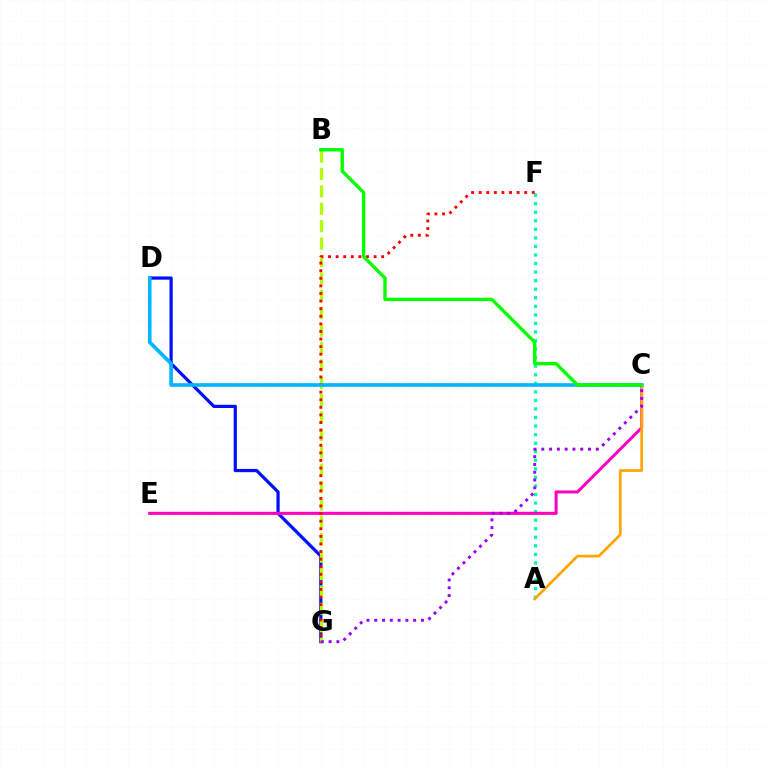{('A', 'F'): [{'color': '#00ff9d', 'line_style': 'dotted', 'thickness': 2.32}], ('D', 'G'): [{'color': '#0010ff', 'line_style': 'solid', 'thickness': 2.32}], ('C', 'E'): [{'color': '#ff00bd', 'line_style': 'solid', 'thickness': 2.19}], ('B', 'G'): [{'color': '#b3ff00', 'line_style': 'dashed', 'thickness': 2.36}], ('A', 'C'): [{'color': '#ffa500', 'line_style': 'solid', 'thickness': 1.93}], ('C', 'G'): [{'color': '#9b00ff', 'line_style': 'dotted', 'thickness': 2.12}], ('F', 'G'): [{'color': '#ff0000', 'line_style': 'dotted', 'thickness': 2.06}], ('C', 'D'): [{'color': '#00b5ff', 'line_style': 'solid', 'thickness': 2.61}], ('B', 'C'): [{'color': '#08ff00', 'line_style': 'solid', 'thickness': 2.45}]}